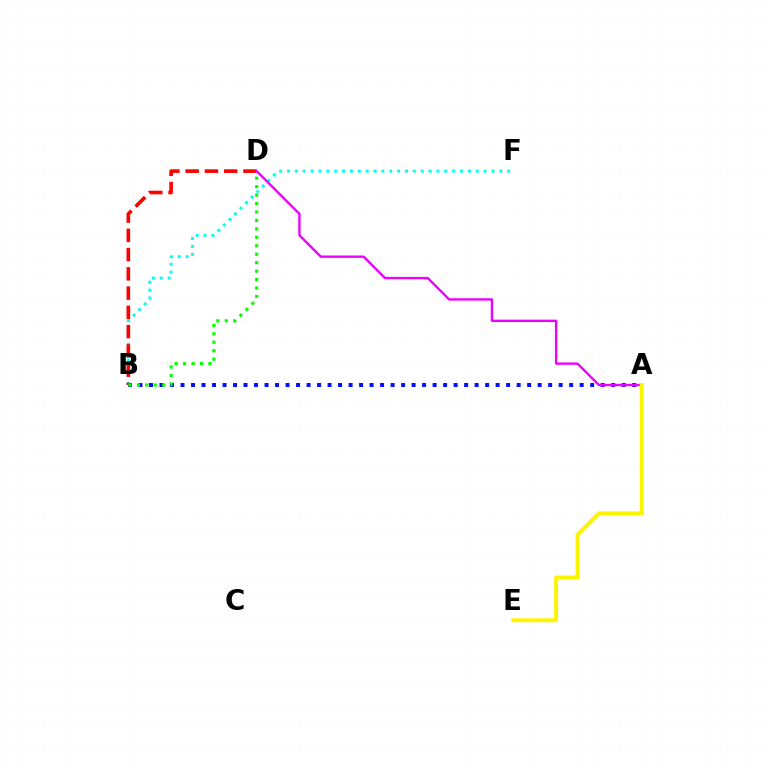{('A', 'B'): [{'color': '#0010ff', 'line_style': 'dotted', 'thickness': 2.85}], ('B', 'F'): [{'color': '#00fff6', 'line_style': 'dotted', 'thickness': 2.14}], ('B', 'D'): [{'color': '#ff0000', 'line_style': 'dashed', 'thickness': 2.62}, {'color': '#08ff00', 'line_style': 'dotted', 'thickness': 2.3}], ('A', 'D'): [{'color': '#ee00ff', 'line_style': 'solid', 'thickness': 1.71}], ('A', 'E'): [{'color': '#fcf500', 'line_style': 'solid', 'thickness': 2.84}]}